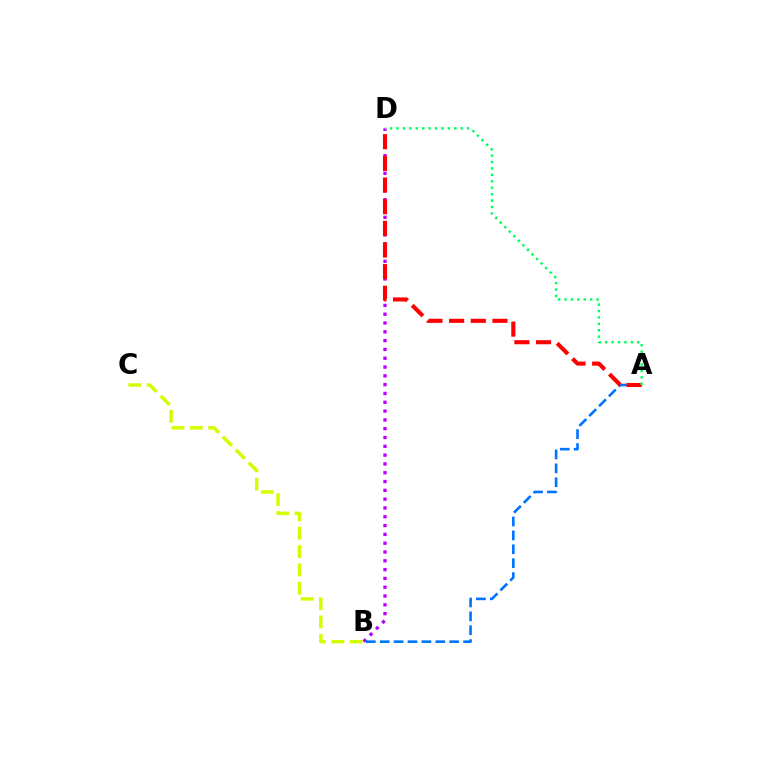{('B', 'D'): [{'color': '#b900ff', 'line_style': 'dotted', 'thickness': 2.39}], ('A', 'B'): [{'color': '#0074ff', 'line_style': 'dashed', 'thickness': 1.89}], ('B', 'C'): [{'color': '#d1ff00', 'line_style': 'dashed', 'thickness': 2.49}], ('A', 'D'): [{'color': '#ff0000', 'line_style': 'dashed', 'thickness': 2.94}, {'color': '#00ff5c', 'line_style': 'dotted', 'thickness': 1.74}]}